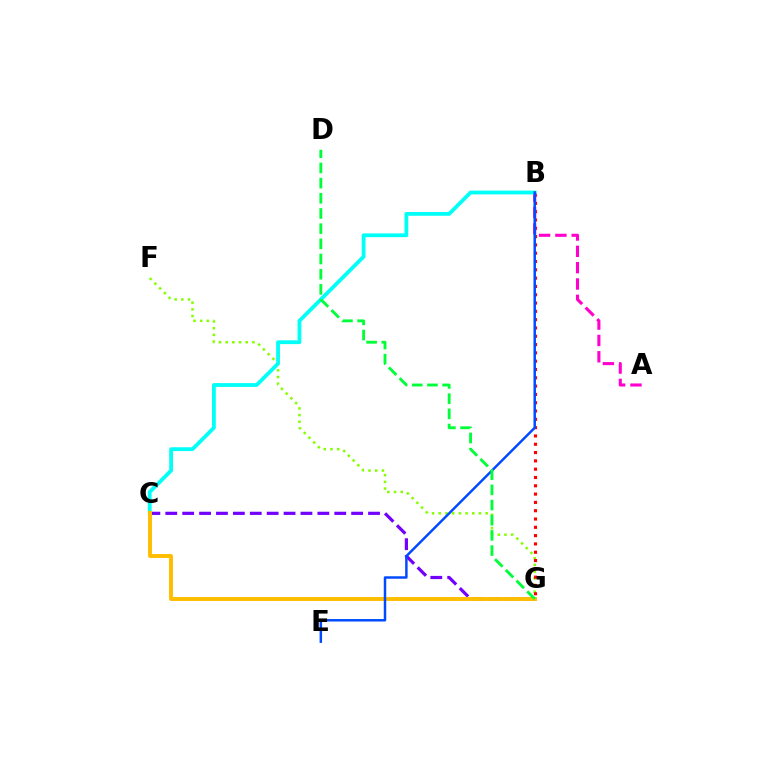{('F', 'G'): [{'color': '#84ff00', 'line_style': 'dotted', 'thickness': 1.82}], ('B', 'G'): [{'color': '#ff0000', 'line_style': 'dotted', 'thickness': 2.26}], ('A', 'B'): [{'color': '#ff00cf', 'line_style': 'dashed', 'thickness': 2.22}], ('C', 'G'): [{'color': '#7200ff', 'line_style': 'dashed', 'thickness': 2.3}, {'color': '#ffbd00', 'line_style': 'solid', 'thickness': 2.83}], ('B', 'C'): [{'color': '#00fff6', 'line_style': 'solid', 'thickness': 2.73}], ('B', 'E'): [{'color': '#004bff', 'line_style': 'solid', 'thickness': 1.78}], ('D', 'G'): [{'color': '#00ff39', 'line_style': 'dashed', 'thickness': 2.06}]}